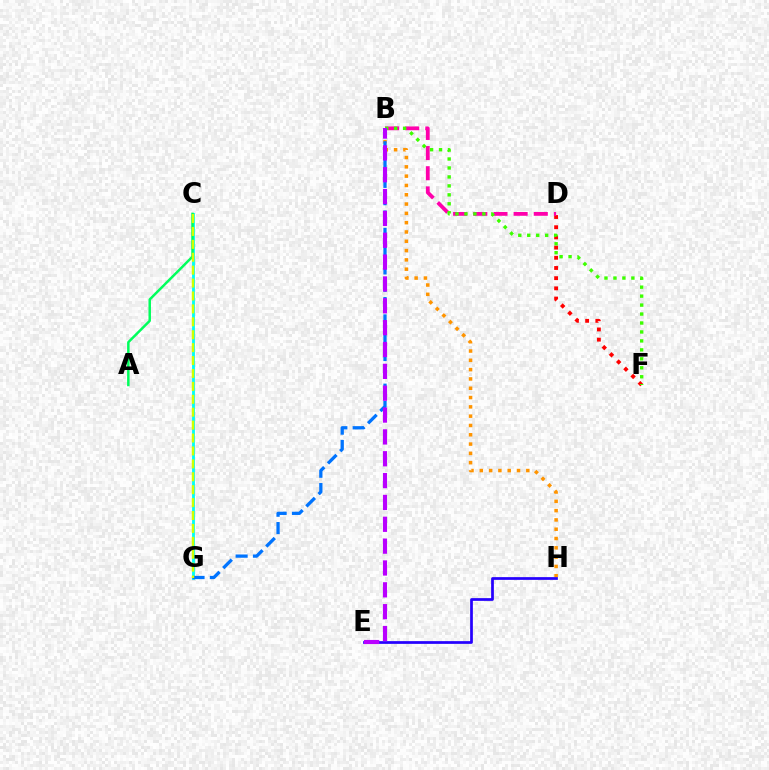{('B', 'H'): [{'color': '#ff9400', 'line_style': 'dotted', 'thickness': 2.53}], ('C', 'G'): [{'color': '#00fff6', 'line_style': 'solid', 'thickness': 2.04}, {'color': '#d1ff00', 'line_style': 'dashed', 'thickness': 1.75}], ('E', 'H'): [{'color': '#2500ff', 'line_style': 'solid', 'thickness': 1.96}], ('A', 'C'): [{'color': '#00ff5c', 'line_style': 'solid', 'thickness': 1.79}], ('D', 'F'): [{'color': '#ff0000', 'line_style': 'dotted', 'thickness': 2.77}], ('B', 'G'): [{'color': '#0074ff', 'line_style': 'dashed', 'thickness': 2.35}], ('B', 'D'): [{'color': '#ff00ac', 'line_style': 'dashed', 'thickness': 2.74}], ('B', 'F'): [{'color': '#3dff00', 'line_style': 'dotted', 'thickness': 2.43}], ('B', 'E'): [{'color': '#b900ff', 'line_style': 'dashed', 'thickness': 2.97}]}